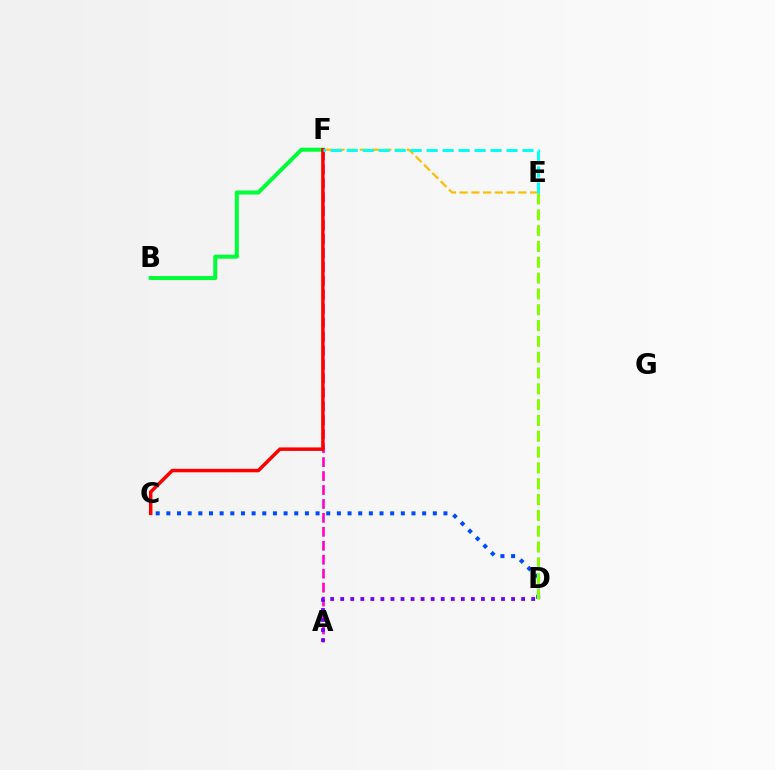{('C', 'D'): [{'color': '#004bff', 'line_style': 'dotted', 'thickness': 2.9}], ('A', 'F'): [{'color': '#ff00cf', 'line_style': 'dashed', 'thickness': 1.89}], ('B', 'F'): [{'color': '#00ff39', 'line_style': 'solid', 'thickness': 2.89}], ('E', 'F'): [{'color': '#ffbd00', 'line_style': 'dashed', 'thickness': 1.6}, {'color': '#00fff6', 'line_style': 'dashed', 'thickness': 2.17}], ('A', 'D'): [{'color': '#7200ff', 'line_style': 'dotted', 'thickness': 2.73}], ('D', 'E'): [{'color': '#84ff00', 'line_style': 'dashed', 'thickness': 2.15}], ('C', 'F'): [{'color': '#ff0000', 'line_style': 'solid', 'thickness': 2.51}]}